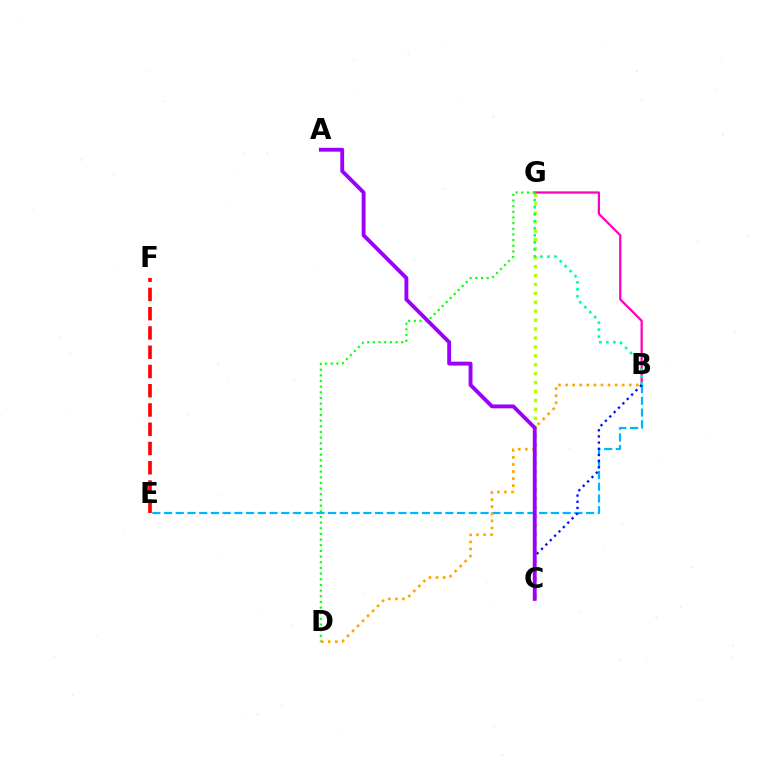{('B', 'E'): [{'color': '#00b5ff', 'line_style': 'dashed', 'thickness': 1.59}], ('B', 'G'): [{'color': '#ff00bd', 'line_style': 'solid', 'thickness': 1.62}, {'color': '#00ff9d', 'line_style': 'dotted', 'thickness': 1.91}], ('C', 'G'): [{'color': '#b3ff00', 'line_style': 'dotted', 'thickness': 2.42}], ('E', 'F'): [{'color': '#ff0000', 'line_style': 'dashed', 'thickness': 2.62}], ('B', 'D'): [{'color': '#ffa500', 'line_style': 'dotted', 'thickness': 1.92}], ('D', 'G'): [{'color': '#08ff00', 'line_style': 'dotted', 'thickness': 1.54}], ('B', 'C'): [{'color': '#0010ff', 'line_style': 'dotted', 'thickness': 1.68}], ('A', 'C'): [{'color': '#9b00ff', 'line_style': 'solid', 'thickness': 2.79}]}